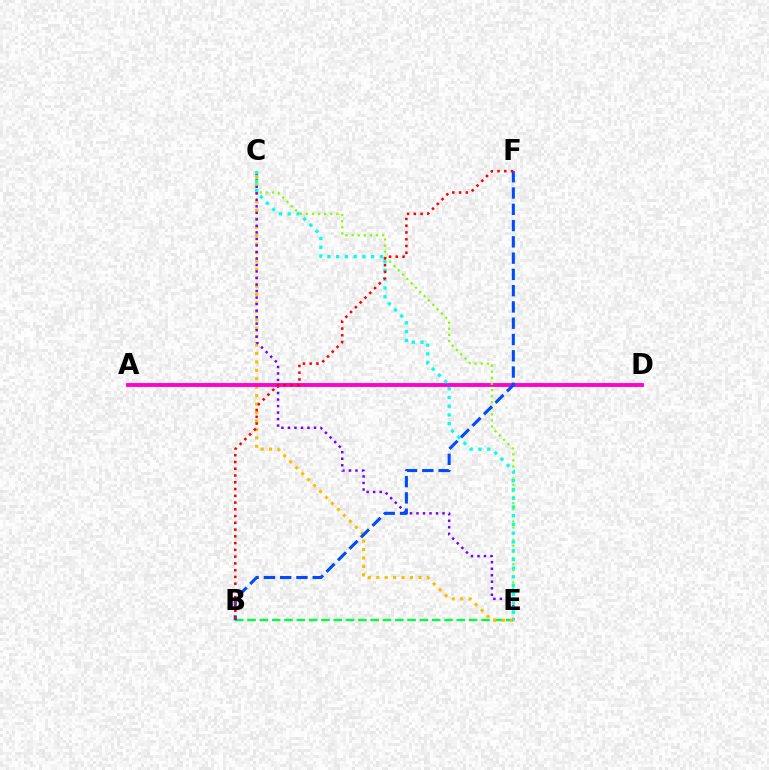{('B', 'E'): [{'color': '#00ff39', 'line_style': 'dashed', 'thickness': 1.67}], ('C', 'E'): [{'color': '#ffbd00', 'line_style': 'dotted', 'thickness': 2.29}, {'color': '#7200ff', 'line_style': 'dotted', 'thickness': 1.77}, {'color': '#84ff00', 'line_style': 'dotted', 'thickness': 1.66}, {'color': '#00fff6', 'line_style': 'dotted', 'thickness': 2.37}], ('A', 'D'): [{'color': '#ff00cf', 'line_style': 'solid', 'thickness': 2.79}], ('B', 'F'): [{'color': '#004bff', 'line_style': 'dashed', 'thickness': 2.21}, {'color': '#ff0000', 'line_style': 'dotted', 'thickness': 1.84}]}